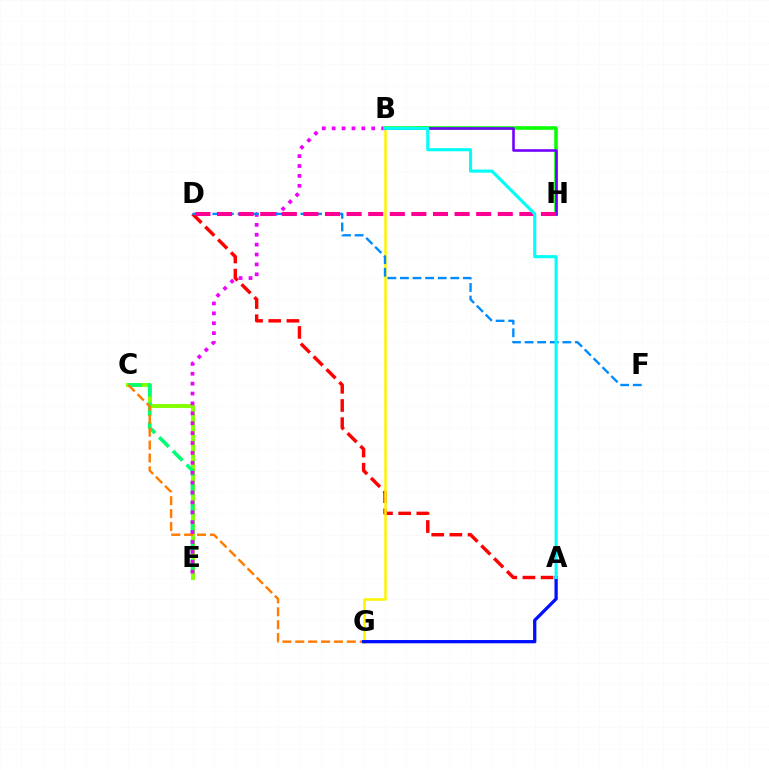{('C', 'E'): [{'color': '#84ff00', 'line_style': 'solid', 'thickness': 2.83}, {'color': '#00ff74', 'line_style': 'dashed', 'thickness': 2.63}], ('A', 'D'): [{'color': '#ff0000', 'line_style': 'dashed', 'thickness': 2.47}], ('C', 'G'): [{'color': '#ff7c00', 'line_style': 'dashed', 'thickness': 1.75}], ('B', 'G'): [{'color': '#fcf500', 'line_style': 'solid', 'thickness': 1.81}], ('B', 'E'): [{'color': '#ee00ff', 'line_style': 'dotted', 'thickness': 2.69}], ('A', 'G'): [{'color': '#0010ff', 'line_style': 'solid', 'thickness': 2.37}], ('B', 'H'): [{'color': '#08ff00', 'line_style': 'solid', 'thickness': 2.55}, {'color': '#7200ff', 'line_style': 'solid', 'thickness': 1.86}], ('D', 'F'): [{'color': '#008cff', 'line_style': 'dashed', 'thickness': 1.71}], ('D', 'H'): [{'color': '#ff0094', 'line_style': 'dashed', 'thickness': 2.93}], ('A', 'B'): [{'color': '#00fff6', 'line_style': 'solid', 'thickness': 2.24}]}